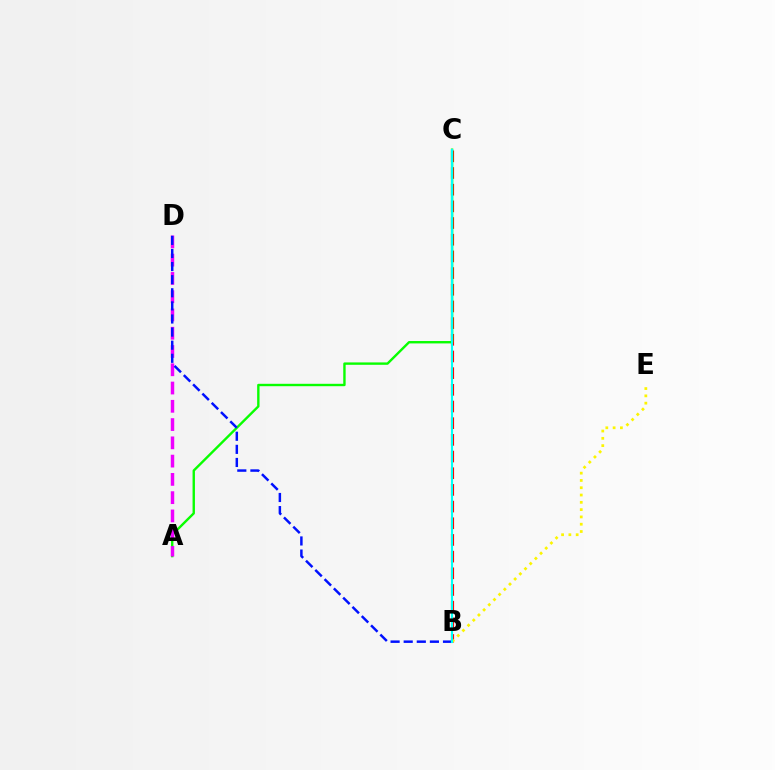{('B', 'C'): [{'color': '#ff0000', 'line_style': 'dashed', 'thickness': 2.27}, {'color': '#00fff6', 'line_style': 'solid', 'thickness': 1.51}], ('A', 'C'): [{'color': '#08ff00', 'line_style': 'solid', 'thickness': 1.72}], ('A', 'D'): [{'color': '#ee00ff', 'line_style': 'dashed', 'thickness': 2.48}], ('B', 'D'): [{'color': '#0010ff', 'line_style': 'dashed', 'thickness': 1.78}], ('B', 'E'): [{'color': '#fcf500', 'line_style': 'dotted', 'thickness': 1.98}]}